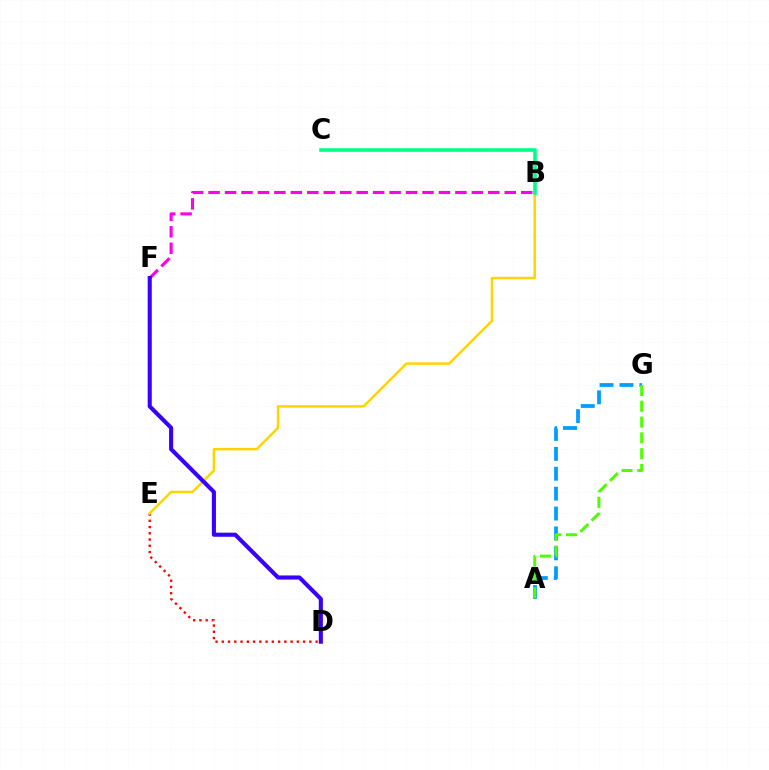{('A', 'G'): [{'color': '#009eff', 'line_style': 'dashed', 'thickness': 2.7}, {'color': '#4fff00', 'line_style': 'dashed', 'thickness': 2.15}], ('D', 'E'): [{'color': '#ff0000', 'line_style': 'dotted', 'thickness': 1.7}], ('B', 'E'): [{'color': '#ffd500', 'line_style': 'solid', 'thickness': 1.8}], ('B', 'F'): [{'color': '#ff00ed', 'line_style': 'dashed', 'thickness': 2.24}], ('D', 'F'): [{'color': '#3700ff', 'line_style': 'solid', 'thickness': 2.95}], ('B', 'C'): [{'color': '#00ff86', 'line_style': 'solid', 'thickness': 2.6}]}